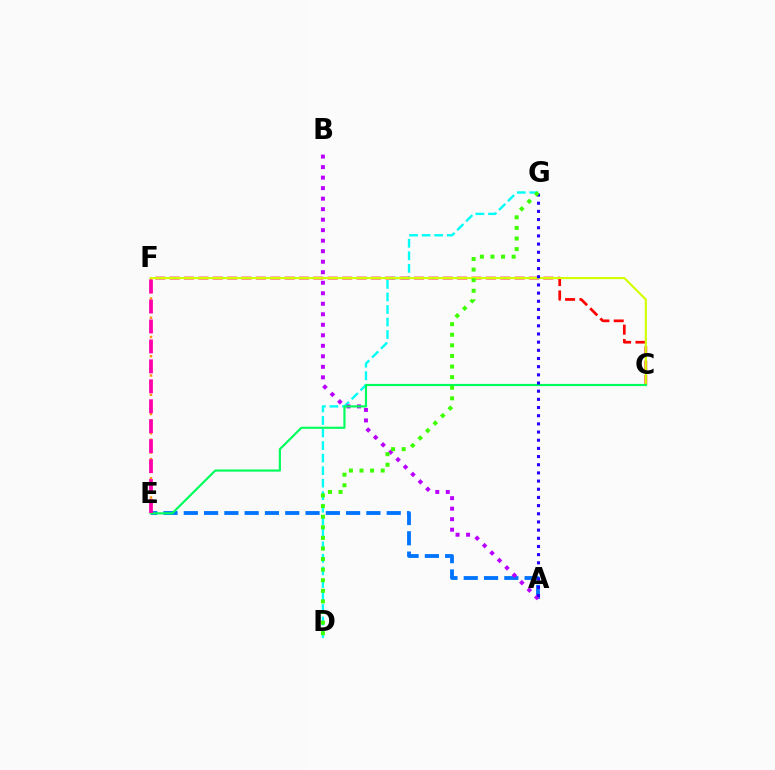{('D', 'G'): [{'color': '#00fff6', 'line_style': 'dashed', 'thickness': 1.7}, {'color': '#3dff00', 'line_style': 'dotted', 'thickness': 2.88}], ('E', 'F'): [{'color': '#ff9400', 'line_style': 'dotted', 'thickness': 1.74}, {'color': '#ff00ac', 'line_style': 'dashed', 'thickness': 2.71}], ('A', 'E'): [{'color': '#0074ff', 'line_style': 'dashed', 'thickness': 2.76}], ('A', 'B'): [{'color': '#b900ff', 'line_style': 'dotted', 'thickness': 2.86}], ('C', 'F'): [{'color': '#ff0000', 'line_style': 'dashed', 'thickness': 1.95}, {'color': '#d1ff00', 'line_style': 'solid', 'thickness': 1.52}], ('C', 'E'): [{'color': '#00ff5c', 'line_style': 'solid', 'thickness': 1.56}], ('A', 'G'): [{'color': '#2500ff', 'line_style': 'dotted', 'thickness': 2.22}]}